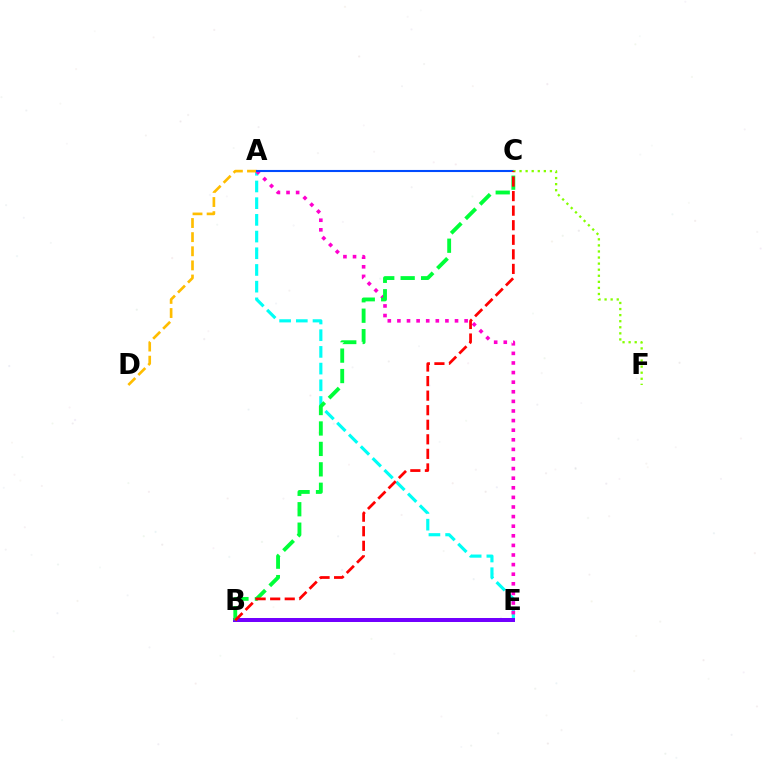{('A', 'E'): [{'color': '#00fff6', 'line_style': 'dashed', 'thickness': 2.27}, {'color': '#ff00cf', 'line_style': 'dotted', 'thickness': 2.61}], ('B', 'E'): [{'color': '#7200ff', 'line_style': 'solid', 'thickness': 2.87}], ('B', 'C'): [{'color': '#00ff39', 'line_style': 'dashed', 'thickness': 2.78}, {'color': '#ff0000', 'line_style': 'dashed', 'thickness': 1.98}], ('A', 'D'): [{'color': '#ffbd00', 'line_style': 'dashed', 'thickness': 1.92}], ('A', 'C'): [{'color': '#004bff', 'line_style': 'solid', 'thickness': 1.51}], ('C', 'F'): [{'color': '#84ff00', 'line_style': 'dotted', 'thickness': 1.65}]}